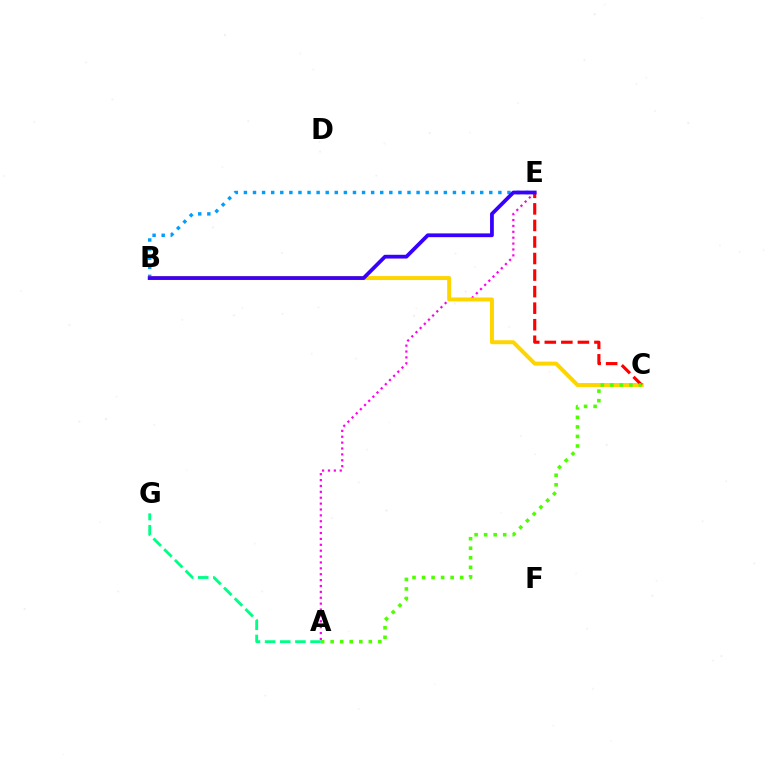{('A', 'E'): [{'color': '#ff00ed', 'line_style': 'dotted', 'thickness': 1.6}], ('B', 'E'): [{'color': '#009eff', 'line_style': 'dotted', 'thickness': 2.47}, {'color': '#3700ff', 'line_style': 'solid', 'thickness': 2.71}], ('B', 'C'): [{'color': '#ffd500', 'line_style': 'solid', 'thickness': 2.86}], ('C', 'E'): [{'color': '#ff0000', 'line_style': 'dashed', 'thickness': 2.25}], ('A', 'C'): [{'color': '#4fff00', 'line_style': 'dotted', 'thickness': 2.59}], ('A', 'G'): [{'color': '#00ff86', 'line_style': 'dashed', 'thickness': 2.06}]}